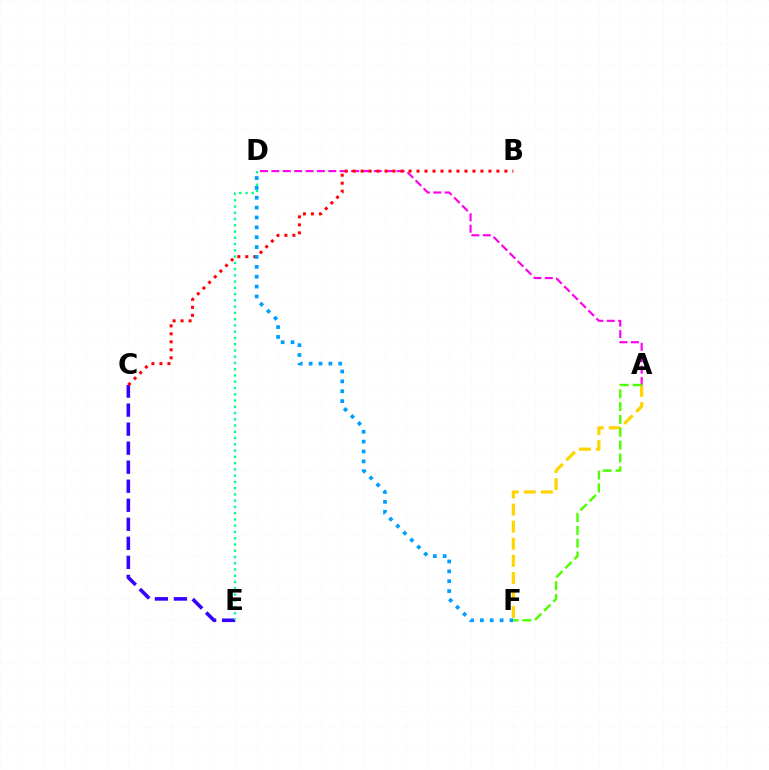{('A', 'F'): [{'color': '#ffd500', 'line_style': 'dashed', 'thickness': 2.32}, {'color': '#4fff00', 'line_style': 'dashed', 'thickness': 1.74}], ('C', 'E'): [{'color': '#3700ff', 'line_style': 'dashed', 'thickness': 2.58}], ('D', 'E'): [{'color': '#00ff86', 'line_style': 'dotted', 'thickness': 1.7}], ('A', 'D'): [{'color': '#ff00ed', 'line_style': 'dashed', 'thickness': 1.55}], ('B', 'C'): [{'color': '#ff0000', 'line_style': 'dotted', 'thickness': 2.17}], ('D', 'F'): [{'color': '#009eff', 'line_style': 'dotted', 'thickness': 2.68}]}